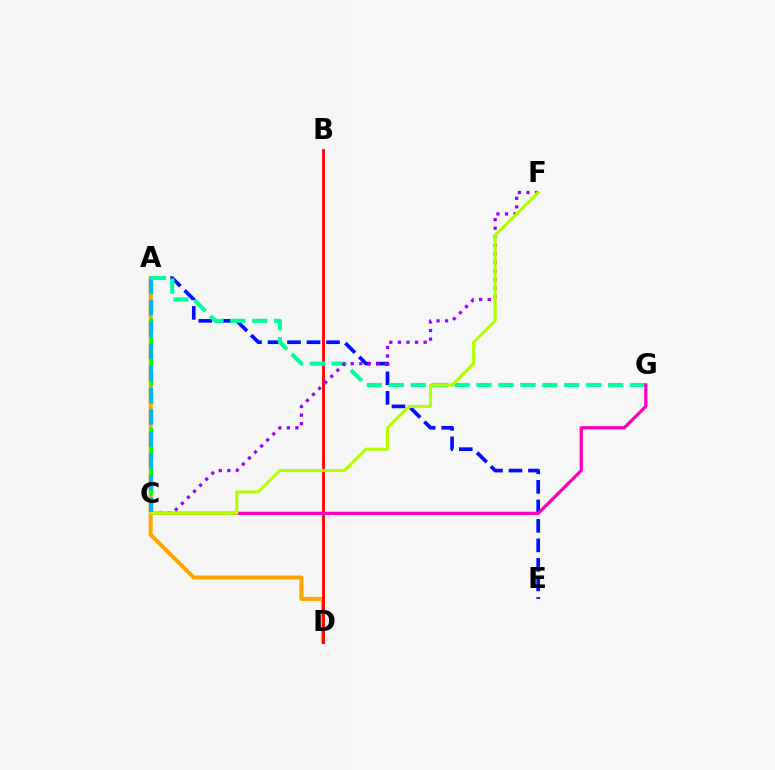{('A', 'D'): [{'color': '#ffa500', 'line_style': 'solid', 'thickness': 2.91}], ('B', 'D'): [{'color': '#ff0000', 'line_style': 'solid', 'thickness': 2.02}], ('A', 'C'): [{'color': '#08ff00', 'line_style': 'dashed', 'thickness': 2.48}, {'color': '#00b5ff', 'line_style': 'dashed', 'thickness': 2.98}], ('A', 'E'): [{'color': '#0010ff', 'line_style': 'dashed', 'thickness': 2.65}], ('A', 'G'): [{'color': '#00ff9d', 'line_style': 'dashed', 'thickness': 2.98}], ('C', 'F'): [{'color': '#9b00ff', 'line_style': 'dotted', 'thickness': 2.33}, {'color': '#b3ff00', 'line_style': 'solid', 'thickness': 2.24}], ('C', 'G'): [{'color': '#ff00bd', 'line_style': 'solid', 'thickness': 2.36}]}